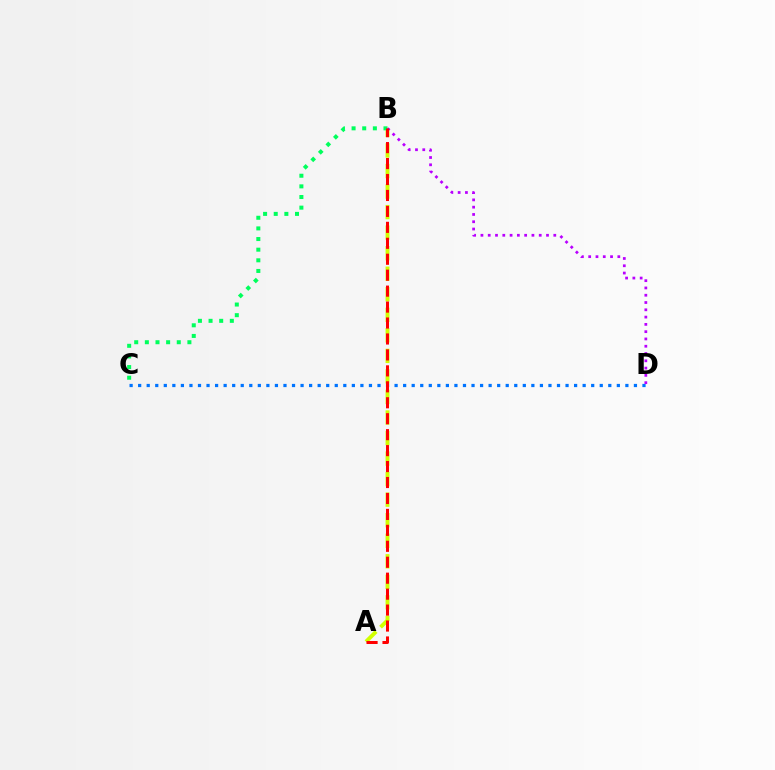{('A', 'B'): [{'color': '#d1ff00', 'line_style': 'dashed', 'thickness': 2.79}, {'color': '#ff0000', 'line_style': 'dashed', 'thickness': 2.17}], ('C', 'D'): [{'color': '#0074ff', 'line_style': 'dotted', 'thickness': 2.32}], ('B', 'C'): [{'color': '#00ff5c', 'line_style': 'dotted', 'thickness': 2.89}], ('B', 'D'): [{'color': '#b900ff', 'line_style': 'dotted', 'thickness': 1.98}]}